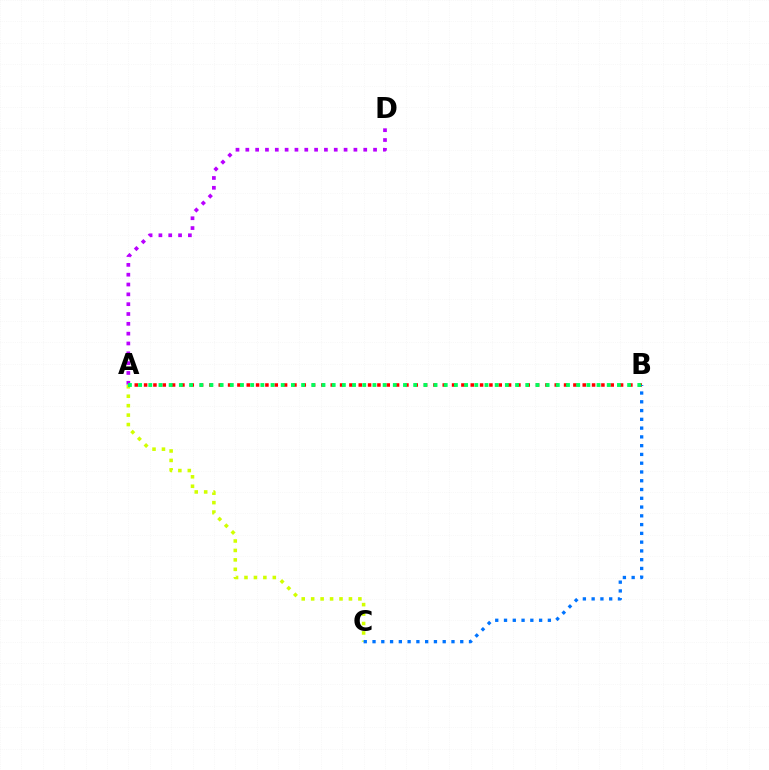{('A', 'C'): [{'color': '#d1ff00', 'line_style': 'dotted', 'thickness': 2.57}], ('A', 'B'): [{'color': '#ff0000', 'line_style': 'dotted', 'thickness': 2.54}, {'color': '#00ff5c', 'line_style': 'dotted', 'thickness': 2.77}], ('B', 'C'): [{'color': '#0074ff', 'line_style': 'dotted', 'thickness': 2.38}], ('A', 'D'): [{'color': '#b900ff', 'line_style': 'dotted', 'thickness': 2.67}]}